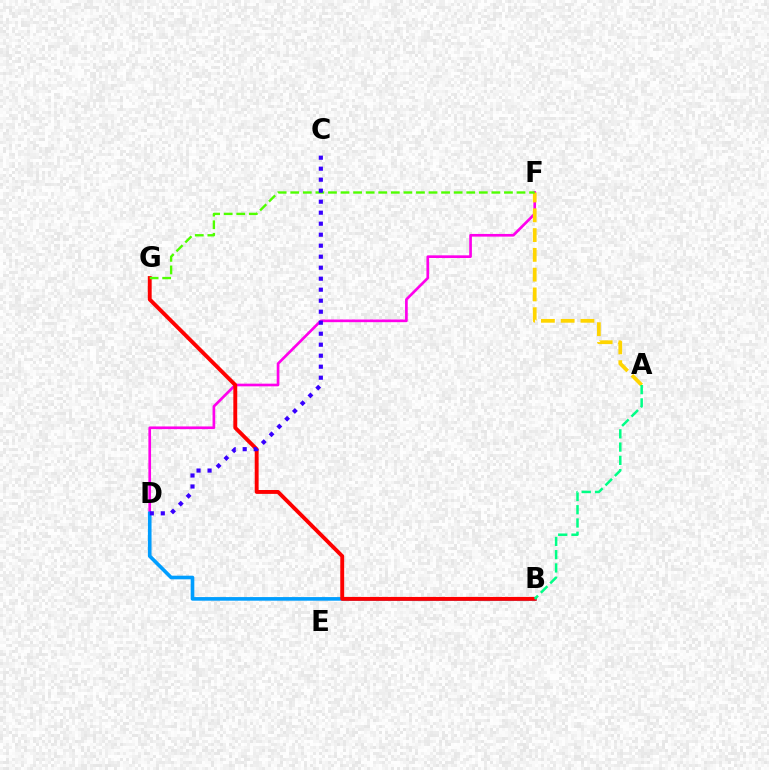{('D', 'F'): [{'color': '#ff00ed', 'line_style': 'solid', 'thickness': 1.92}], ('A', 'F'): [{'color': '#ffd500', 'line_style': 'dashed', 'thickness': 2.69}], ('B', 'D'): [{'color': '#009eff', 'line_style': 'solid', 'thickness': 2.61}], ('B', 'G'): [{'color': '#ff0000', 'line_style': 'solid', 'thickness': 2.8}], ('F', 'G'): [{'color': '#4fff00', 'line_style': 'dashed', 'thickness': 1.71}], ('A', 'B'): [{'color': '#00ff86', 'line_style': 'dashed', 'thickness': 1.8}], ('C', 'D'): [{'color': '#3700ff', 'line_style': 'dotted', 'thickness': 2.99}]}